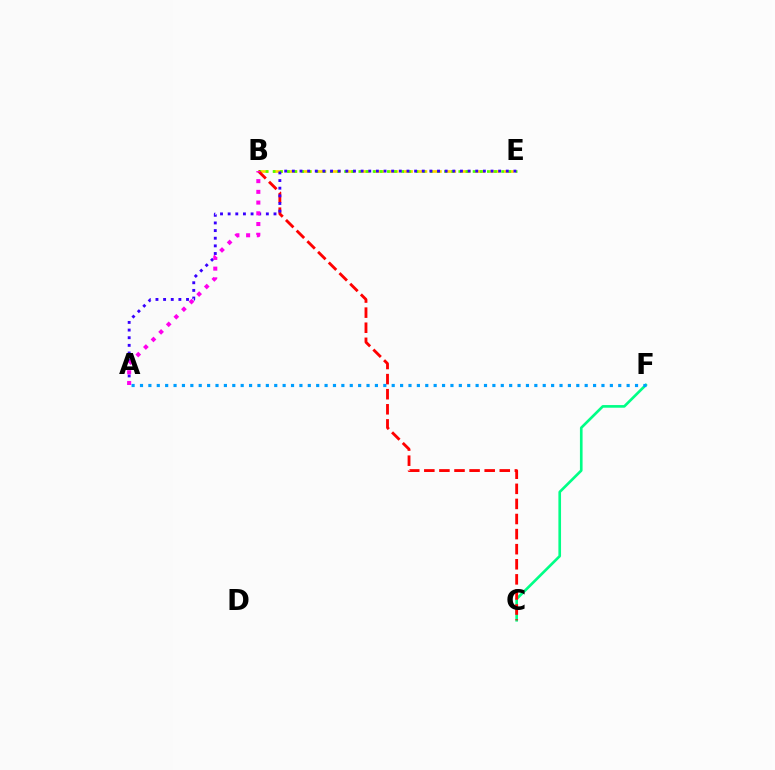{('B', 'E'): [{'color': '#ffd500', 'line_style': 'dashed', 'thickness': 1.96}, {'color': '#4fff00', 'line_style': 'dotted', 'thickness': 1.94}], ('C', 'F'): [{'color': '#00ff86', 'line_style': 'solid', 'thickness': 1.91}], ('B', 'C'): [{'color': '#ff0000', 'line_style': 'dashed', 'thickness': 2.05}], ('A', 'E'): [{'color': '#3700ff', 'line_style': 'dotted', 'thickness': 2.08}], ('A', 'F'): [{'color': '#009eff', 'line_style': 'dotted', 'thickness': 2.28}], ('A', 'B'): [{'color': '#ff00ed', 'line_style': 'dotted', 'thickness': 2.91}]}